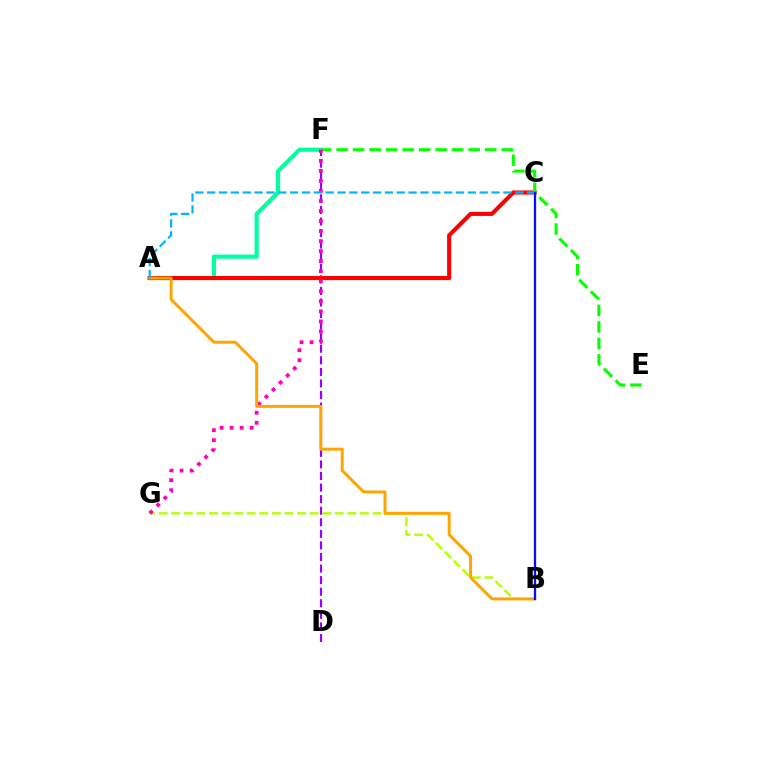{('A', 'F'): [{'color': '#00ff9d', 'line_style': 'solid', 'thickness': 2.98}], ('D', 'F'): [{'color': '#9b00ff', 'line_style': 'dashed', 'thickness': 1.57}], ('A', 'C'): [{'color': '#ff0000', 'line_style': 'solid', 'thickness': 2.95}, {'color': '#00b5ff', 'line_style': 'dashed', 'thickness': 1.61}], ('B', 'G'): [{'color': '#b3ff00', 'line_style': 'dashed', 'thickness': 1.71}], ('E', 'F'): [{'color': '#08ff00', 'line_style': 'dashed', 'thickness': 2.24}], ('F', 'G'): [{'color': '#ff00bd', 'line_style': 'dotted', 'thickness': 2.73}], ('A', 'B'): [{'color': '#ffa500', 'line_style': 'solid', 'thickness': 2.15}], ('B', 'C'): [{'color': '#0010ff', 'line_style': 'solid', 'thickness': 1.65}]}